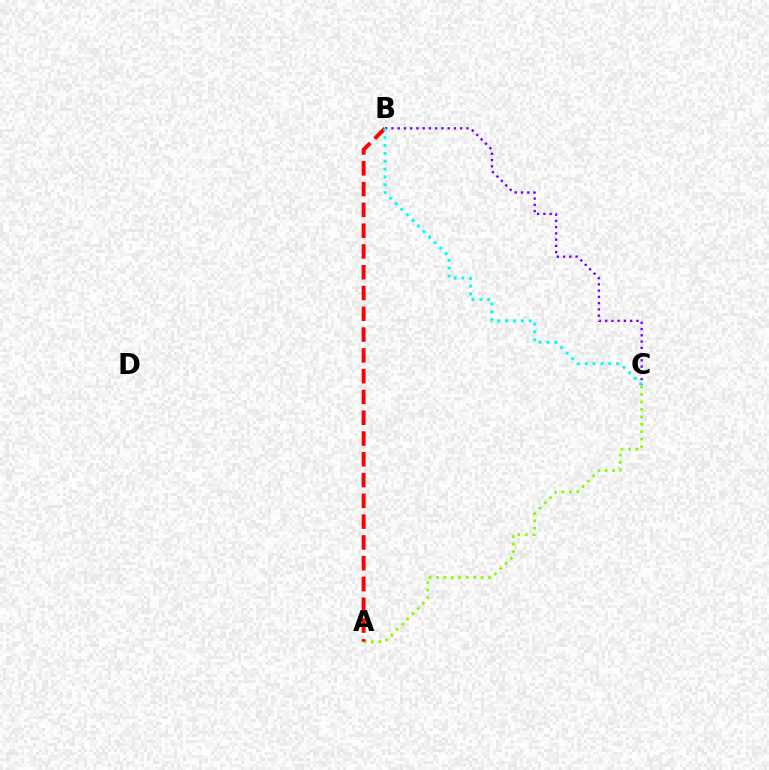{('A', 'C'): [{'color': '#84ff00', 'line_style': 'dotted', 'thickness': 2.02}], ('A', 'B'): [{'color': '#ff0000', 'line_style': 'dashed', 'thickness': 2.82}], ('B', 'C'): [{'color': '#7200ff', 'line_style': 'dotted', 'thickness': 1.7}, {'color': '#00fff6', 'line_style': 'dotted', 'thickness': 2.13}]}